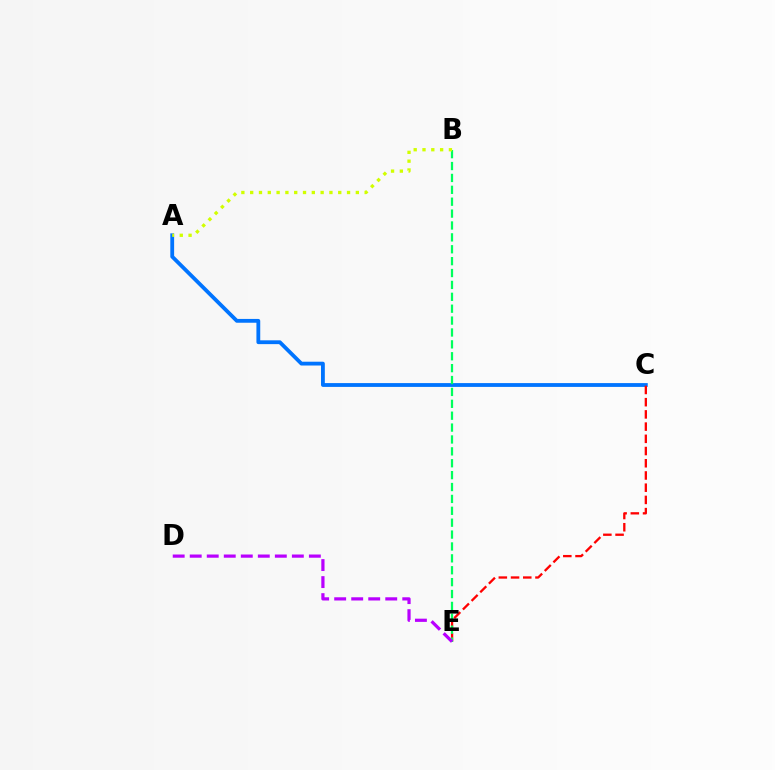{('A', 'C'): [{'color': '#0074ff', 'line_style': 'solid', 'thickness': 2.74}], ('C', 'E'): [{'color': '#ff0000', 'line_style': 'dashed', 'thickness': 1.66}], ('B', 'E'): [{'color': '#00ff5c', 'line_style': 'dashed', 'thickness': 1.62}], ('A', 'B'): [{'color': '#d1ff00', 'line_style': 'dotted', 'thickness': 2.39}], ('D', 'E'): [{'color': '#b900ff', 'line_style': 'dashed', 'thickness': 2.31}]}